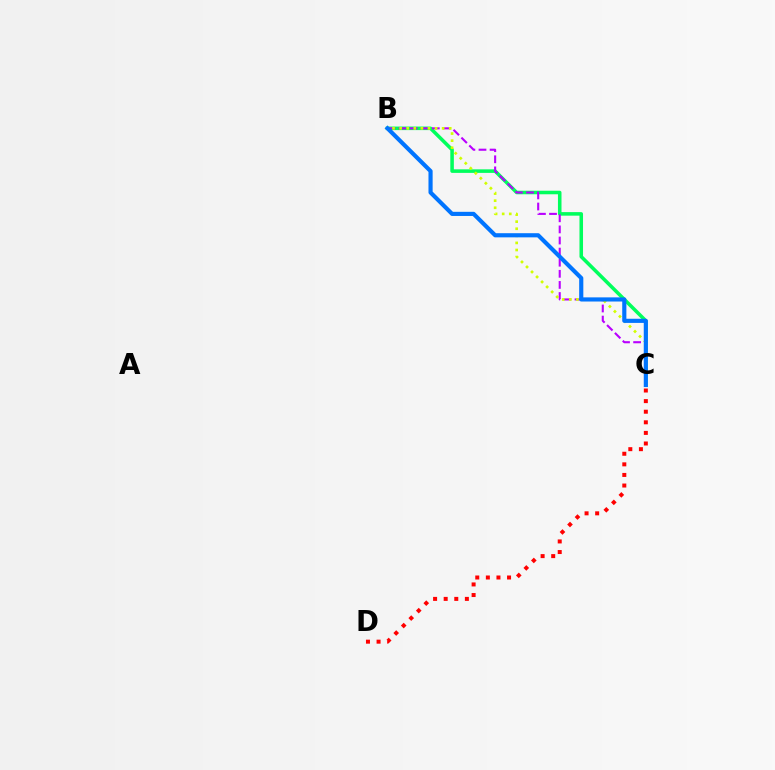{('B', 'C'): [{'color': '#00ff5c', 'line_style': 'solid', 'thickness': 2.55}, {'color': '#b900ff', 'line_style': 'dashed', 'thickness': 1.51}, {'color': '#d1ff00', 'line_style': 'dotted', 'thickness': 1.93}, {'color': '#0074ff', 'line_style': 'solid', 'thickness': 2.99}], ('C', 'D'): [{'color': '#ff0000', 'line_style': 'dotted', 'thickness': 2.88}]}